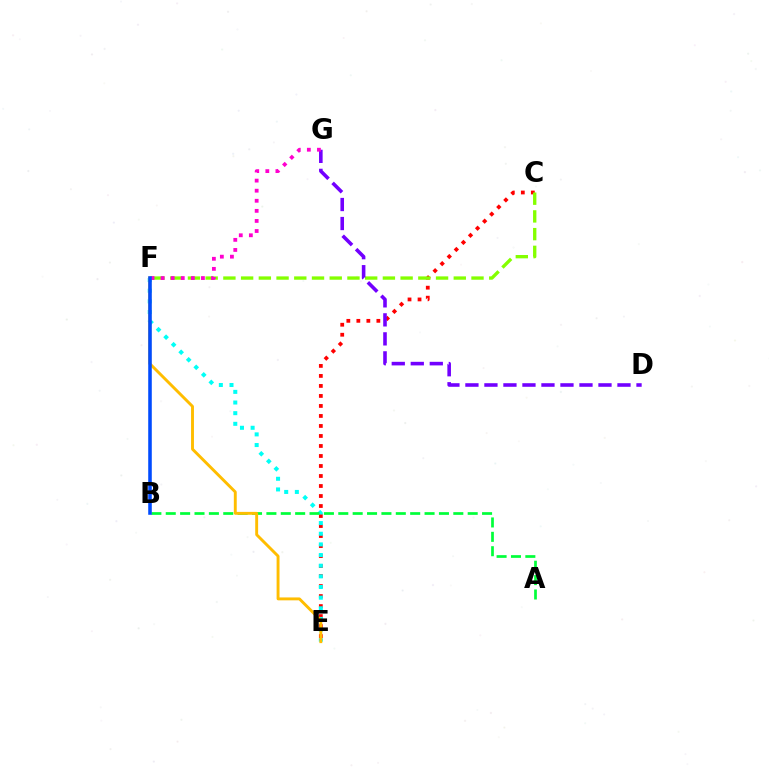{('C', 'E'): [{'color': '#ff0000', 'line_style': 'dotted', 'thickness': 2.72}], ('E', 'F'): [{'color': '#00fff6', 'line_style': 'dotted', 'thickness': 2.89}, {'color': '#ffbd00', 'line_style': 'solid', 'thickness': 2.09}], ('C', 'F'): [{'color': '#84ff00', 'line_style': 'dashed', 'thickness': 2.41}], ('D', 'G'): [{'color': '#7200ff', 'line_style': 'dashed', 'thickness': 2.58}], ('A', 'B'): [{'color': '#00ff39', 'line_style': 'dashed', 'thickness': 1.95}], ('F', 'G'): [{'color': '#ff00cf', 'line_style': 'dotted', 'thickness': 2.74}], ('B', 'F'): [{'color': '#004bff', 'line_style': 'solid', 'thickness': 2.56}]}